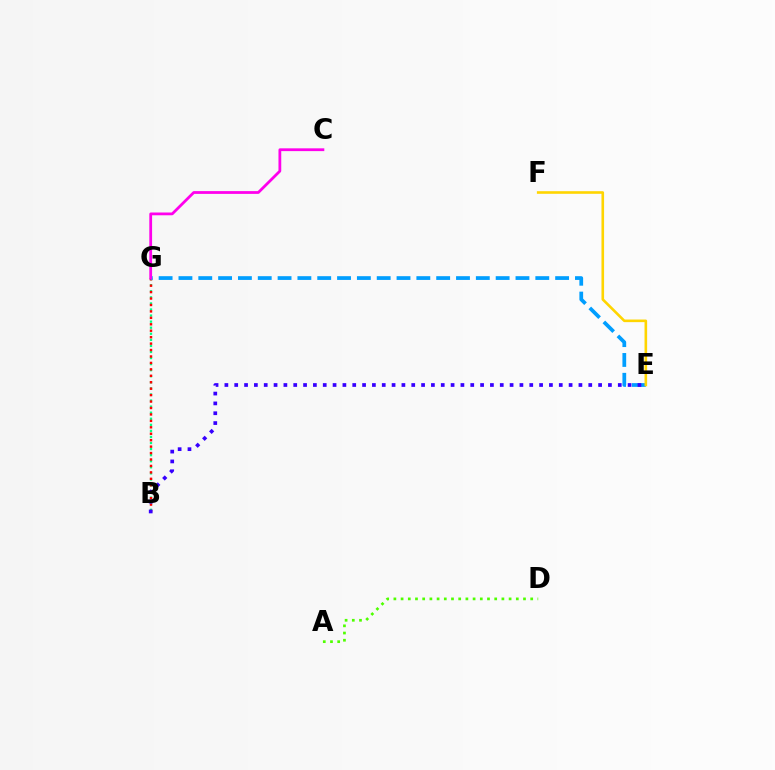{('B', 'G'): [{'color': '#00ff86', 'line_style': 'dotted', 'thickness': 1.65}, {'color': '#ff0000', 'line_style': 'dotted', 'thickness': 1.75}], ('E', 'G'): [{'color': '#009eff', 'line_style': 'dashed', 'thickness': 2.69}], ('B', 'E'): [{'color': '#3700ff', 'line_style': 'dotted', 'thickness': 2.67}], ('C', 'G'): [{'color': '#ff00ed', 'line_style': 'solid', 'thickness': 2.0}], ('E', 'F'): [{'color': '#ffd500', 'line_style': 'solid', 'thickness': 1.88}], ('A', 'D'): [{'color': '#4fff00', 'line_style': 'dotted', 'thickness': 1.96}]}